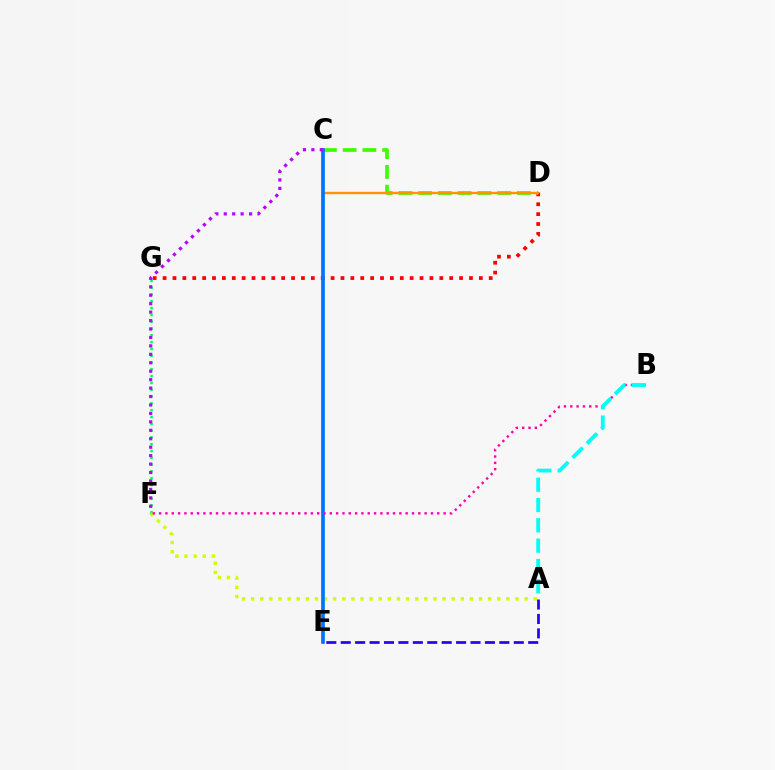{('D', 'G'): [{'color': '#ff0000', 'line_style': 'dotted', 'thickness': 2.69}], ('F', 'G'): [{'color': '#00ff5c', 'line_style': 'dotted', 'thickness': 1.85}], ('C', 'D'): [{'color': '#3dff00', 'line_style': 'dashed', 'thickness': 2.68}, {'color': '#ff9400', 'line_style': 'solid', 'thickness': 1.73}], ('A', 'F'): [{'color': '#d1ff00', 'line_style': 'dotted', 'thickness': 2.48}], ('C', 'E'): [{'color': '#0074ff', 'line_style': 'solid', 'thickness': 2.65}], ('A', 'E'): [{'color': '#2500ff', 'line_style': 'dashed', 'thickness': 1.96}], ('C', 'F'): [{'color': '#b900ff', 'line_style': 'dotted', 'thickness': 2.29}], ('B', 'F'): [{'color': '#ff00ac', 'line_style': 'dotted', 'thickness': 1.72}], ('A', 'B'): [{'color': '#00fff6', 'line_style': 'dashed', 'thickness': 2.76}]}